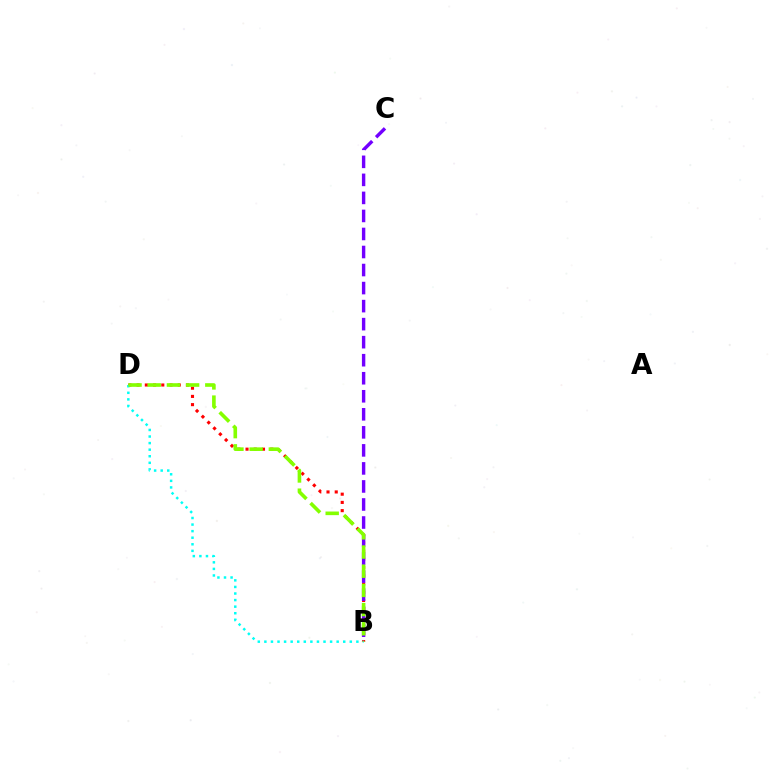{('B', 'D'): [{'color': '#ff0000', 'line_style': 'dotted', 'thickness': 2.23}, {'color': '#00fff6', 'line_style': 'dotted', 'thickness': 1.79}, {'color': '#84ff00', 'line_style': 'dashed', 'thickness': 2.61}], ('B', 'C'): [{'color': '#7200ff', 'line_style': 'dashed', 'thickness': 2.45}]}